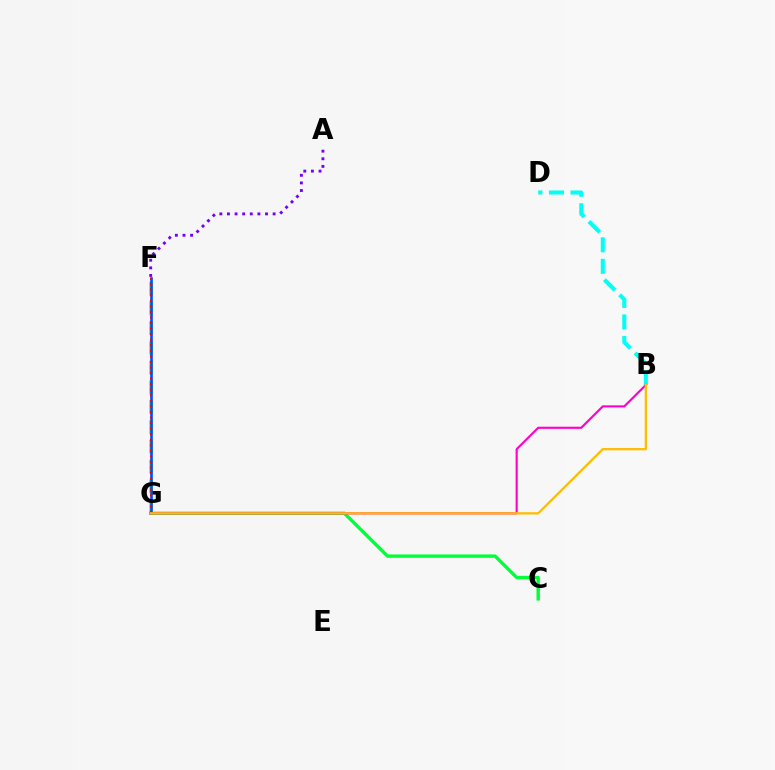{('A', 'F'): [{'color': '#7200ff', 'line_style': 'dotted', 'thickness': 2.07}], ('F', 'G'): [{'color': '#84ff00', 'line_style': 'dashed', 'thickness': 2.69}, {'color': '#004bff', 'line_style': 'solid', 'thickness': 1.89}, {'color': '#ff0000', 'line_style': 'dotted', 'thickness': 1.51}], ('B', 'D'): [{'color': '#00fff6', 'line_style': 'dashed', 'thickness': 2.92}], ('C', 'G'): [{'color': '#00ff39', 'line_style': 'solid', 'thickness': 2.43}], ('B', 'G'): [{'color': '#ff00cf', 'line_style': 'solid', 'thickness': 1.54}, {'color': '#ffbd00', 'line_style': 'solid', 'thickness': 1.63}]}